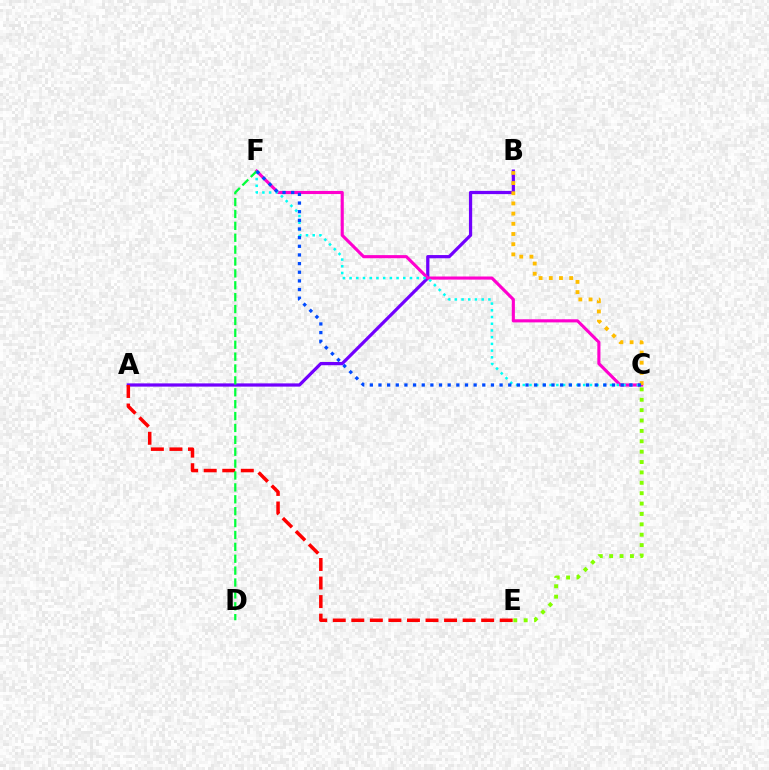{('A', 'B'): [{'color': '#7200ff', 'line_style': 'solid', 'thickness': 2.33}], ('C', 'F'): [{'color': '#ff00cf', 'line_style': 'solid', 'thickness': 2.24}, {'color': '#00fff6', 'line_style': 'dotted', 'thickness': 1.82}, {'color': '#004bff', 'line_style': 'dotted', 'thickness': 2.35}], ('A', 'E'): [{'color': '#ff0000', 'line_style': 'dashed', 'thickness': 2.52}], ('D', 'F'): [{'color': '#00ff39', 'line_style': 'dashed', 'thickness': 1.62}], ('B', 'C'): [{'color': '#ffbd00', 'line_style': 'dotted', 'thickness': 2.77}], ('C', 'E'): [{'color': '#84ff00', 'line_style': 'dotted', 'thickness': 2.82}]}